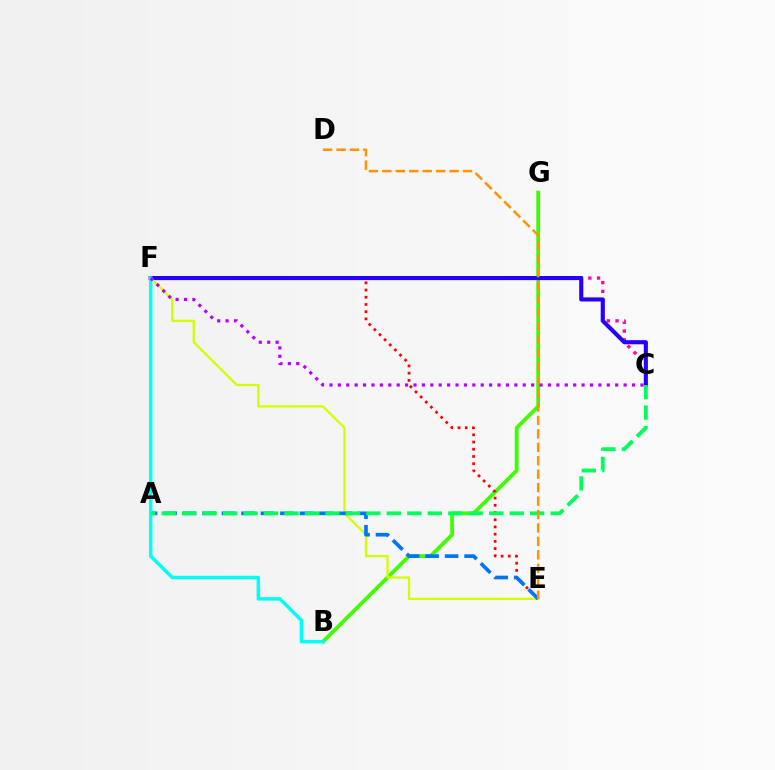{('B', 'G'): [{'color': '#3dff00', 'line_style': 'solid', 'thickness': 2.72}], ('C', 'F'): [{'color': '#ff00ac', 'line_style': 'dotted', 'thickness': 2.38}, {'color': '#2500ff', 'line_style': 'solid', 'thickness': 2.96}, {'color': '#b900ff', 'line_style': 'dotted', 'thickness': 2.28}], ('E', 'F'): [{'color': '#ff0000', 'line_style': 'dotted', 'thickness': 1.96}, {'color': '#d1ff00', 'line_style': 'solid', 'thickness': 1.64}], ('A', 'E'): [{'color': '#0074ff', 'line_style': 'dashed', 'thickness': 2.65}], ('B', 'F'): [{'color': '#00fff6', 'line_style': 'solid', 'thickness': 2.51}], ('A', 'C'): [{'color': '#00ff5c', 'line_style': 'dashed', 'thickness': 2.78}], ('D', 'E'): [{'color': '#ff9400', 'line_style': 'dashed', 'thickness': 1.83}]}